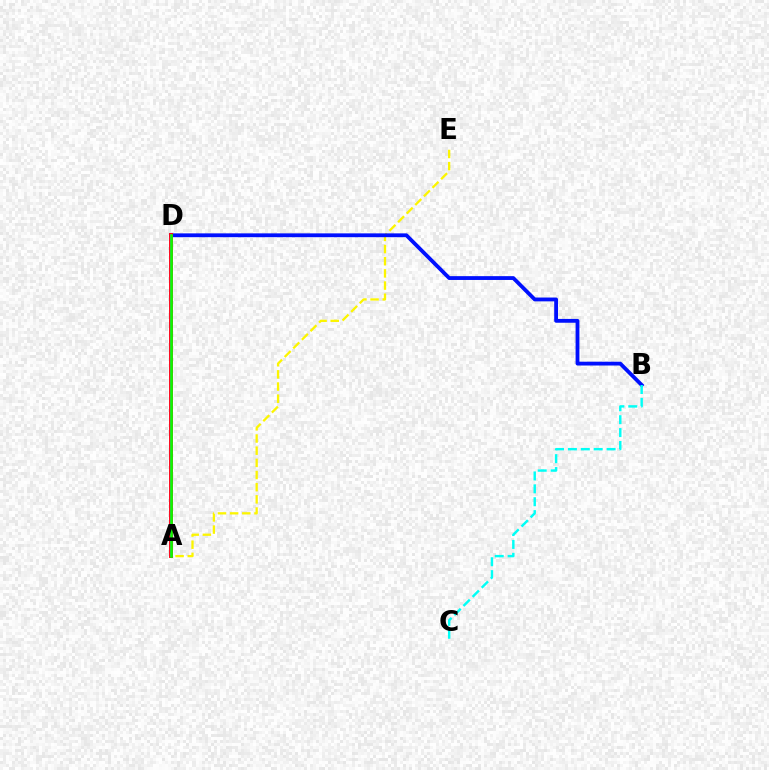{('A', 'E'): [{'color': '#fcf500', 'line_style': 'dashed', 'thickness': 1.65}], ('B', 'D'): [{'color': '#0010ff', 'line_style': 'solid', 'thickness': 2.75}], ('A', 'D'): [{'color': '#ff0000', 'line_style': 'solid', 'thickness': 2.78}, {'color': '#ee00ff', 'line_style': 'solid', 'thickness': 1.57}, {'color': '#08ff00', 'line_style': 'solid', 'thickness': 1.91}], ('B', 'C'): [{'color': '#00fff6', 'line_style': 'dashed', 'thickness': 1.75}]}